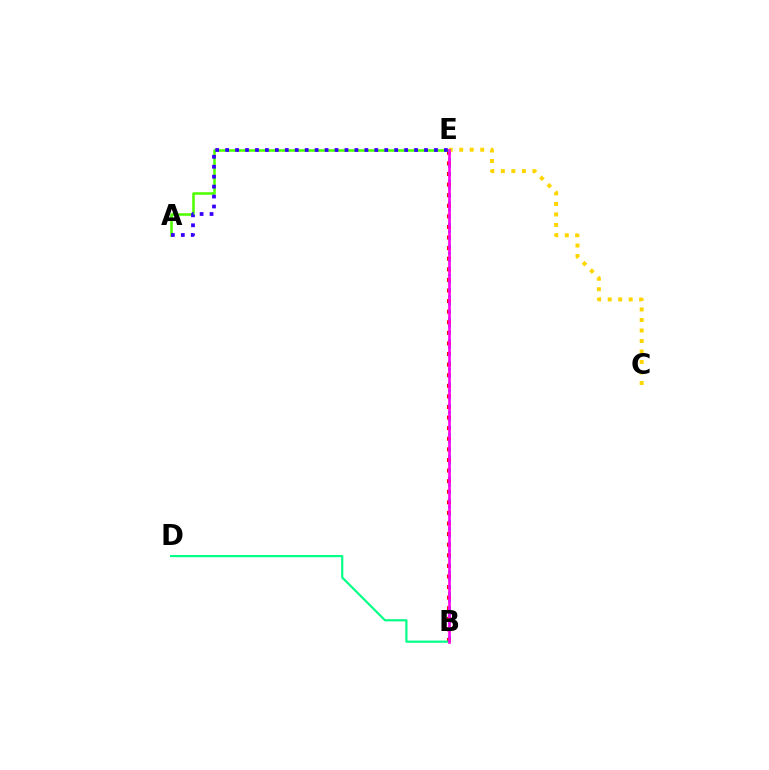{('B', 'E'): [{'color': '#ff0000', 'line_style': 'dotted', 'thickness': 2.88}, {'color': '#009eff', 'line_style': 'dotted', 'thickness': 1.97}, {'color': '#ff00ed', 'line_style': 'solid', 'thickness': 1.91}], ('A', 'E'): [{'color': '#4fff00', 'line_style': 'solid', 'thickness': 1.84}, {'color': '#3700ff', 'line_style': 'dotted', 'thickness': 2.7}], ('C', 'E'): [{'color': '#ffd500', 'line_style': 'dotted', 'thickness': 2.85}], ('B', 'D'): [{'color': '#00ff86', 'line_style': 'solid', 'thickness': 1.56}]}